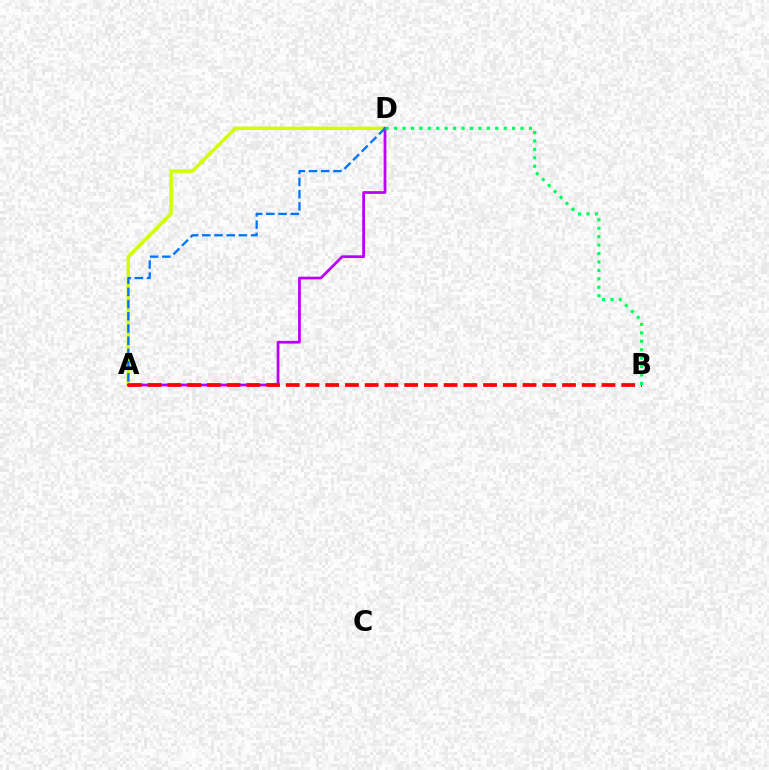{('A', 'D'): [{'color': '#d1ff00', 'line_style': 'solid', 'thickness': 2.5}, {'color': '#b900ff', 'line_style': 'solid', 'thickness': 1.97}, {'color': '#0074ff', 'line_style': 'dashed', 'thickness': 1.66}], ('A', 'B'): [{'color': '#ff0000', 'line_style': 'dashed', 'thickness': 2.68}], ('B', 'D'): [{'color': '#00ff5c', 'line_style': 'dotted', 'thickness': 2.29}]}